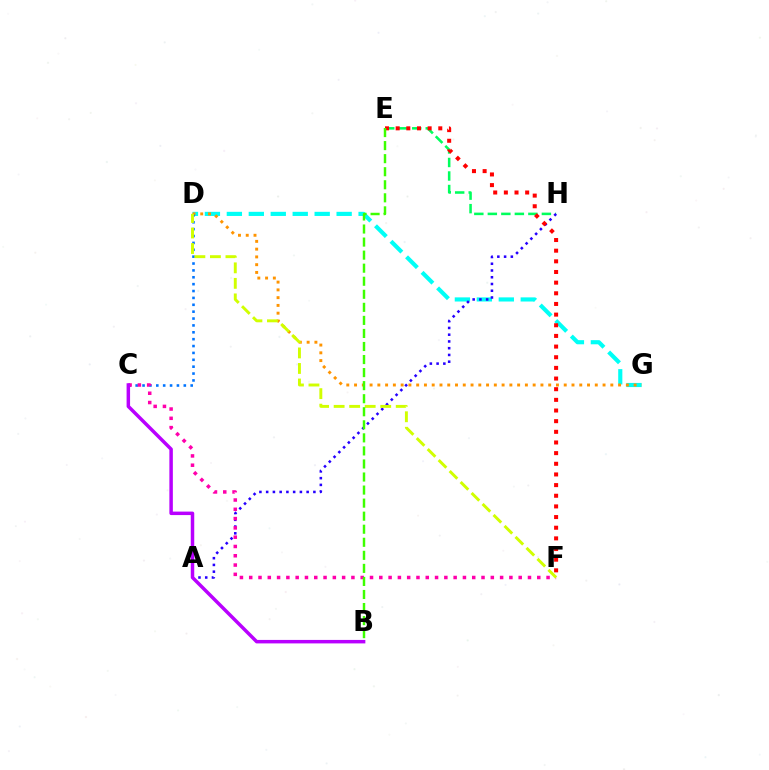{('E', 'H'): [{'color': '#00ff5c', 'line_style': 'dashed', 'thickness': 1.84}], ('D', 'G'): [{'color': '#00fff6', 'line_style': 'dashed', 'thickness': 2.98}, {'color': '#ff9400', 'line_style': 'dotted', 'thickness': 2.11}], ('A', 'H'): [{'color': '#2500ff', 'line_style': 'dotted', 'thickness': 1.83}], ('C', 'D'): [{'color': '#0074ff', 'line_style': 'dotted', 'thickness': 1.87}], ('C', 'F'): [{'color': '#ff00ac', 'line_style': 'dotted', 'thickness': 2.52}], ('D', 'F'): [{'color': '#d1ff00', 'line_style': 'dashed', 'thickness': 2.11}], ('B', 'C'): [{'color': '#b900ff', 'line_style': 'solid', 'thickness': 2.51}], ('E', 'F'): [{'color': '#ff0000', 'line_style': 'dotted', 'thickness': 2.9}], ('B', 'E'): [{'color': '#3dff00', 'line_style': 'dashed', 'thickness': 1.77}]}